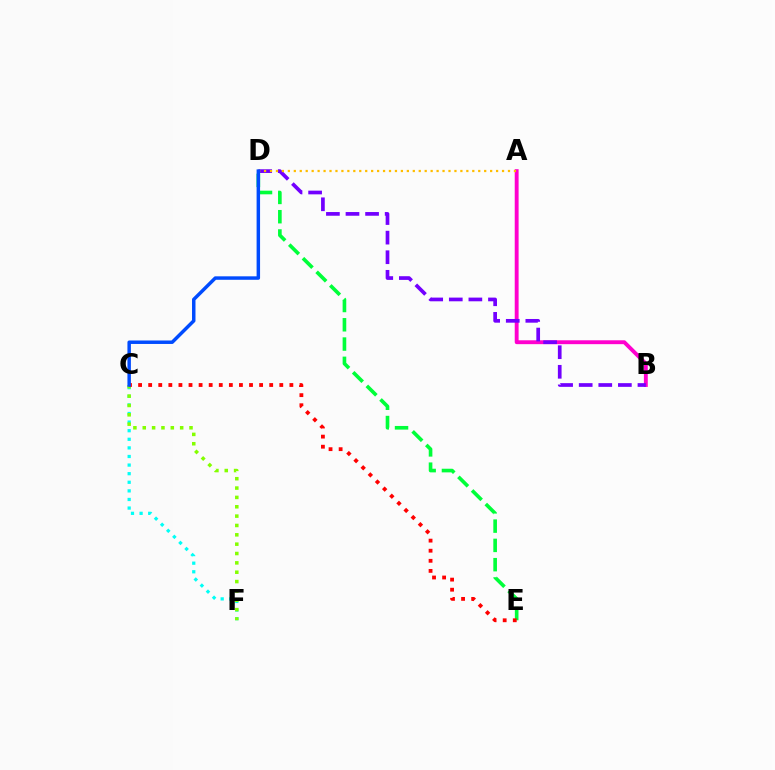{('C', 'F'): [{'color': '#00fff6', 'line_style': 'dotted', 'thickness': 2.34}, {'color': '#84ff00', 'line_style': 'dotted', 'thickness': 2.54}], ('D', 'E'): [{'color': '#00ff39', 'line_style': 'dashed', 'thickness': 2.62}], ('A', 'B'): [{'color': '#ff00cf', 'line_style': 'solid', 'thickness': 2.79}], ('B', 'D'): [{'color': '#7200ff', 'line_style': 'dashed', 'thickness': 2.66}], ('A', 'D'): [{'color': '#ffbd00', 'line_style': 'dotted', 'thickness': 1.62}], ('C', 'E'): [{'color': '#ff0000', 'line_style': 'dotted', 'thickness': 2.74}], ('C', 'D'): [{'color': '#004bff', 'line_style': 'solid', 'thickness': 2.5}]}